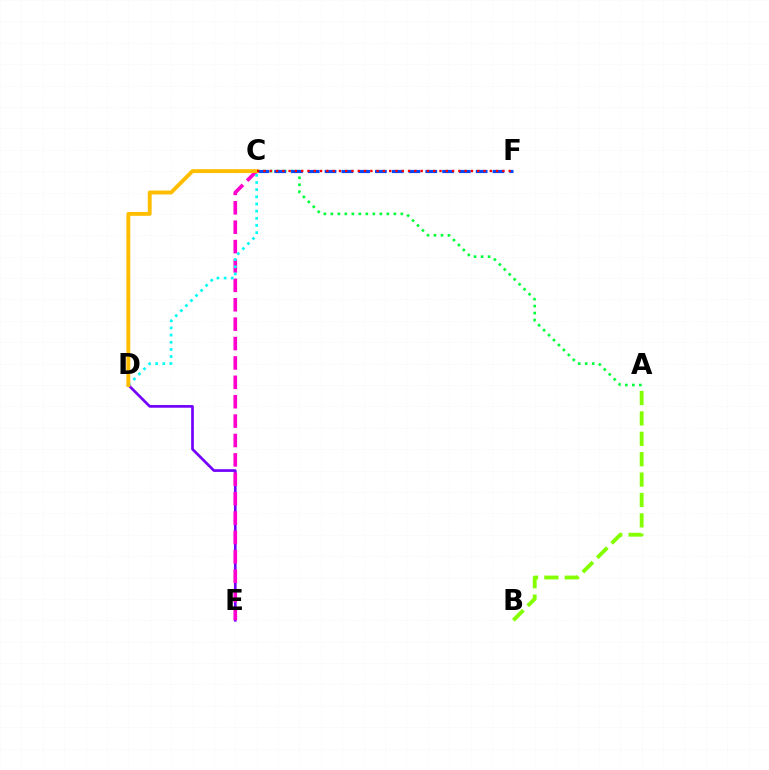{('A', 'B'): [{'color': '#84ff00', 'line_style': 'dashed', 'thickness': 2.77}], ('D', 'E'): [{'color': '#7200ff', 'line_style': 'solid', 'thickness': 1.93}], ('A', 'C'): [{'color': '#00ff39', 'line_style': 'dotted', 'thickness': 1.9}], ('C', 'E'): [{'color': '#ff00cf', 'line_style': 'dashed', 'thickness': 2.63}], ('C', 'F'): [{'color': '#004bff', 'line_style': 'dashed', 'thickness': 2.28}, {'color': '#ff0000', 'line_style': 'dotted', 'thickness': 1.71}], ('C', 'D'): [{'color': '#00fff6', 'line_style': 'dotted', 'thickness': 1.95}, {'color': '#ffbd00', 'line_style': 'solid', 'thickness': 2.79}]}